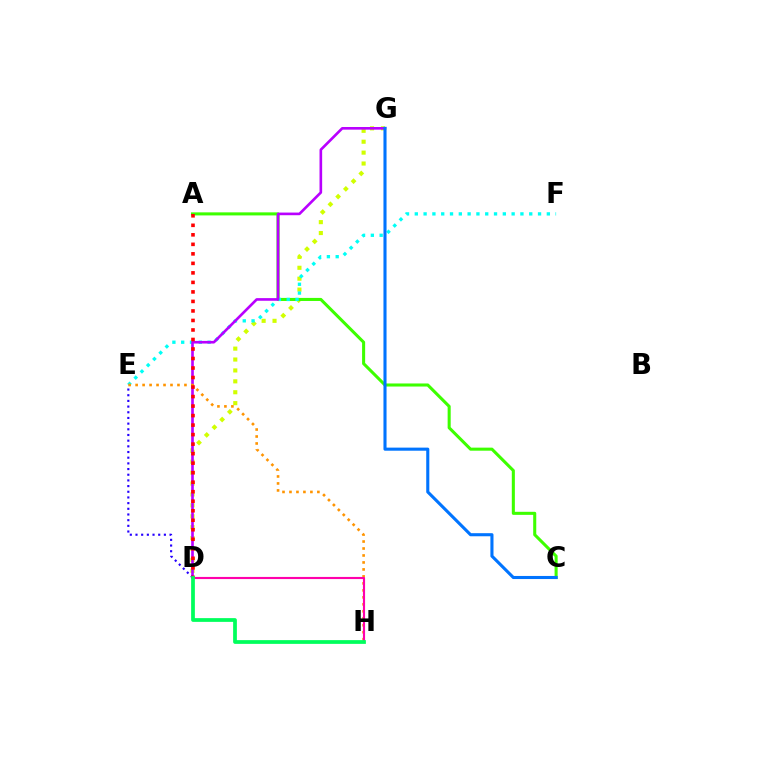{('D', 'G'): [{'color': '#d1ff00', 'line_style': 'dotted', 'thickness': 2.96}, {'color': '#b900ff', 'line_style': 'solid', 'thickness': 1.9}], ('A', 'C'): [{'color': '#3dff00', 'line_style': 'solid', 'thickness': 2.2}], ('E', 'F'): [{'color': '#00fff6', 'line_style': 'dotted', 'thickness': 2.39}], ('E', 'H'): [{'color': '#ff9400', 'line_style': 'dotted', 'thickness': 1.9}], ('C', 'G'): [{'color': '#0074ff', 'line_style': 'solid', 'thickness': 2.22}], ('D', 'E'): [{'color': '#2500ff', 'line_style': 'dotted', 'thickness': 1.54}], ('D', 'H'): [{'color': '#ff00ac', 'line_style': 'solid', 'thickness': 1.54}, {'color': '#00ff5c', 'line_style': 'solid', 'thickness': 2.7}], ('A', 'D'): [{'color': '#ff0000', 'line_style': 'dotted', 'thickness': 2.58}]}